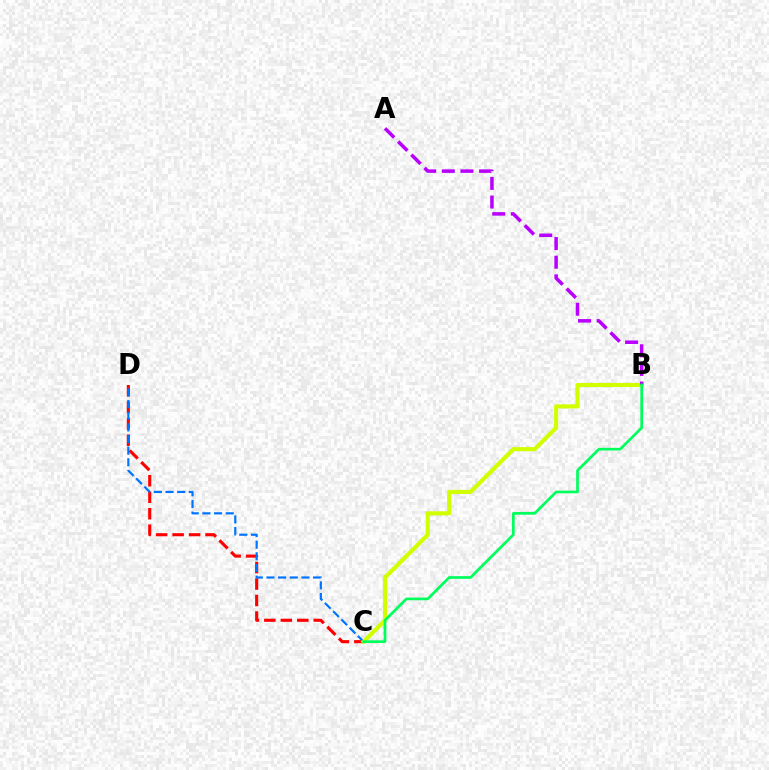{('C', 'D'): [{'color': '#ff0000', 'line_style': 'dashed', 'thickness': 2.24}, {'color': '#0074ff', 'line_style': 'dashed', 'thickness': 1.58}], ('B', 'C'): [{'color': '#d1ff00', 'line_style': 'solid', 'thickness': 2.97}, {'color': '#00ff5c', 'line_style': 'solid', 'thickness': 1.95}], ('A', 'B'): [{'color': '#b900ff', 'line_style': 'dashed', 'thickness': 2.53}]}